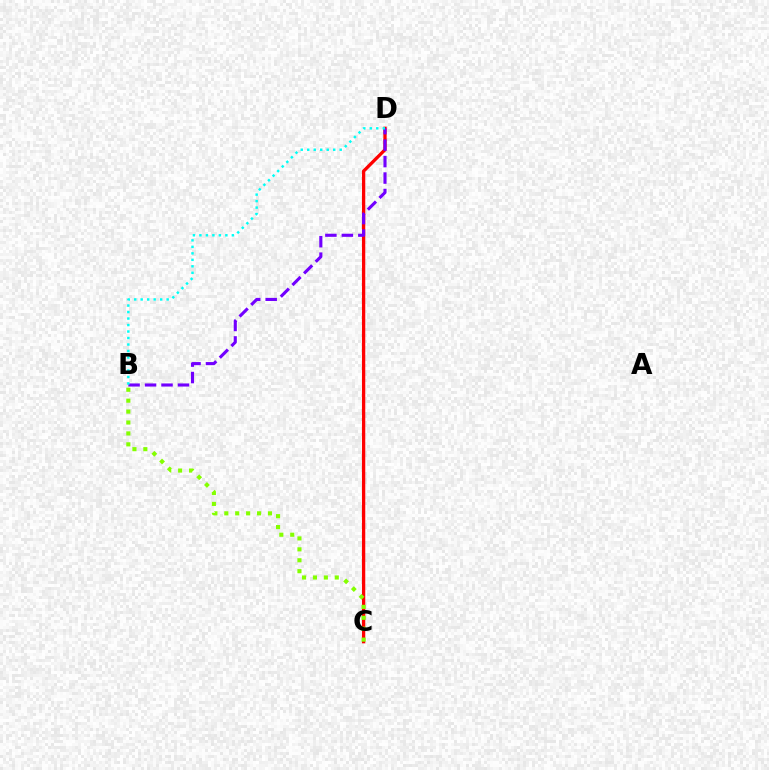{('C', 'D'): [{'color': '#ff0000', 'line_style': 'solid', 'thickness': 2.37}], ('B', 'D'): [{'color': '#7200ff', 'line_style': 'dashed', 'thickness': 2.24}, {'color': '#00fff6', 'line_style': 'dotted', 'thickness': 1.76}], ('B', 'C'): [{'color': '#84ff00', 'line_style': 'dotted', 'thickness': 2.97}]}